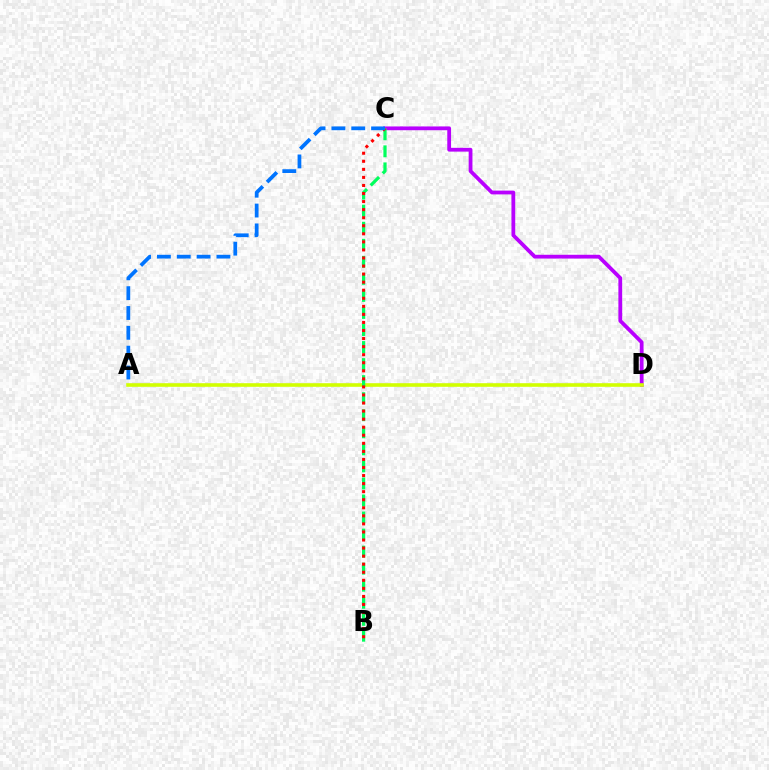{('C', 'D'): [{'color': '#b900ff', 'line_style': 'solid', 'thickness': 2.72}], ('A', 'D'): [{'color': '#d1ff00', 'line_style': 'solid', 'thickness': 2.59}], ('B', 'C'): [{'color': '#00ff5c', 'line_style': 'dashed', 'thickness': 2.32}, {'color': '#ff0000', 'line_style': 'dotted', 'thickness': 2.19}], ('A', 'C'): [{'color': '#0074ff', 'line_style': 'dashed', 'thickness': 2.7}]}